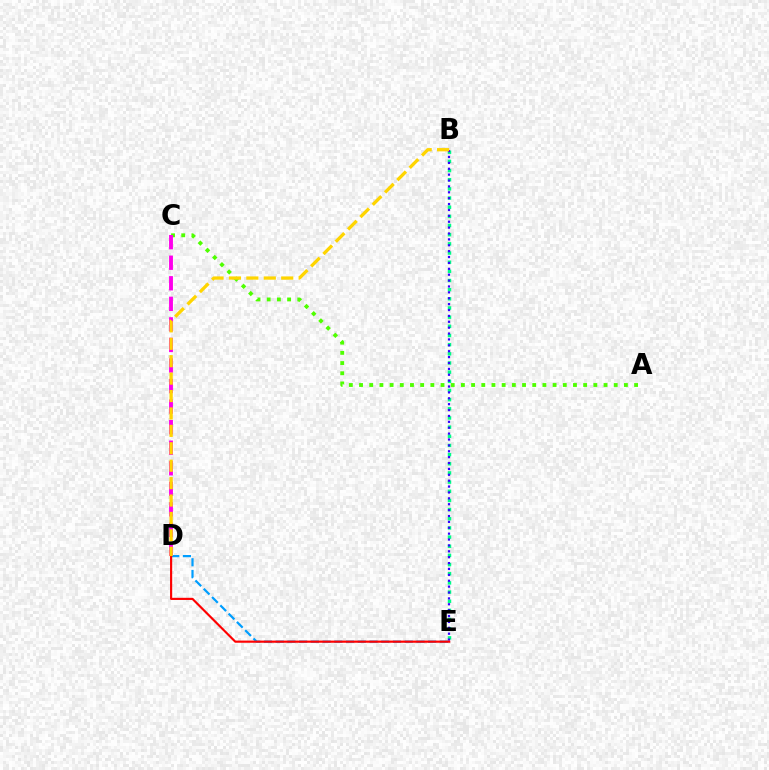{('D', 'E'): [{'color': '#009eff', 'line_style': 'dashed', 'thickness': 1.59}, {'color': '#ff0000', 'line_style': 'solid', 'thickness': 1.55}], ('A', 'C'): [{'color': '#4fff00', 'line_style': 'dotted', 'thickness': 2.77}], ('B', 'E'): [{'color': '#00ff86', 'line_style': 'dotted', 'thickness': 2.49}, {'color': '#3700ff', 'line_style': 'dotted', 'thickness': 1.6}], ('C', 'D'): [{'color': '#ff00ed', 'line_style': 'dashed', 'thickness': 2.79}], ('B', 'D'): [{'color': '#ffd500', 'line_style': 'dashed', 'thickness': 2.37}]}